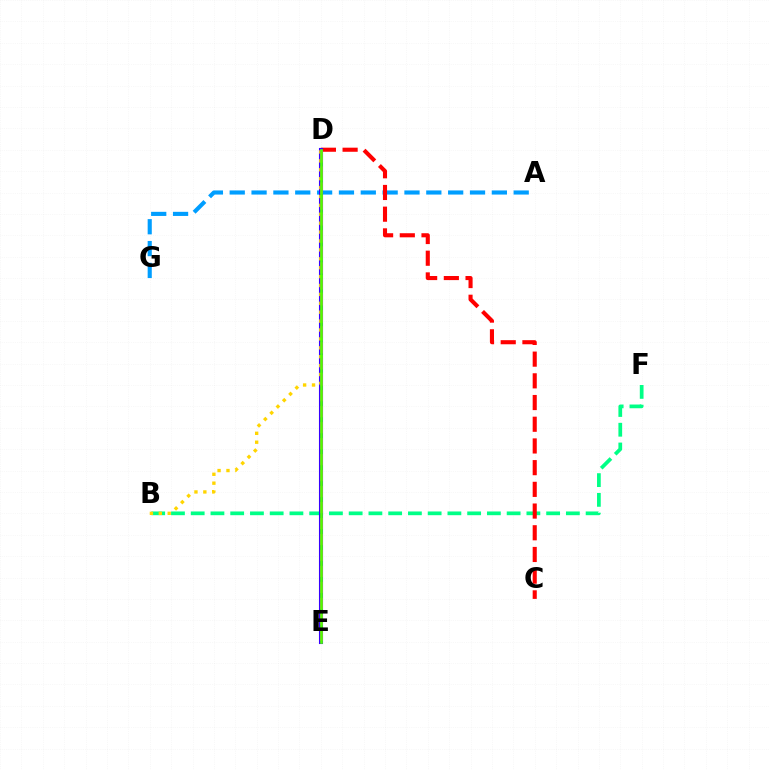{('B', 'F'): [{'color': '#00ff86', 'line_style': 'dashed', 'thickness': 2.68}], ('A', 'G'): [{'color': '#009eff', 'line_style': 'dashed', 'thickness': 2.97}], ('C', 'D'): [{'color': '#ff0000', 'line_style': 'dashed', 'thickness': 2.95}], ('D', 'E'): [{'color': '#3700ff', 'line_style': 'solid', 'thickness': 2.94}, {'color': '#ff00ed', 'line_style': 'dashed', 'thickness': 2.17}, {'color': '#4fff00', 'line_style': 'solid', 'thickness': 1.92}], ('B', 'D'): [{'color': '#ffd500', 'line_style': 'dotted', 'thickness': 2.42}]}